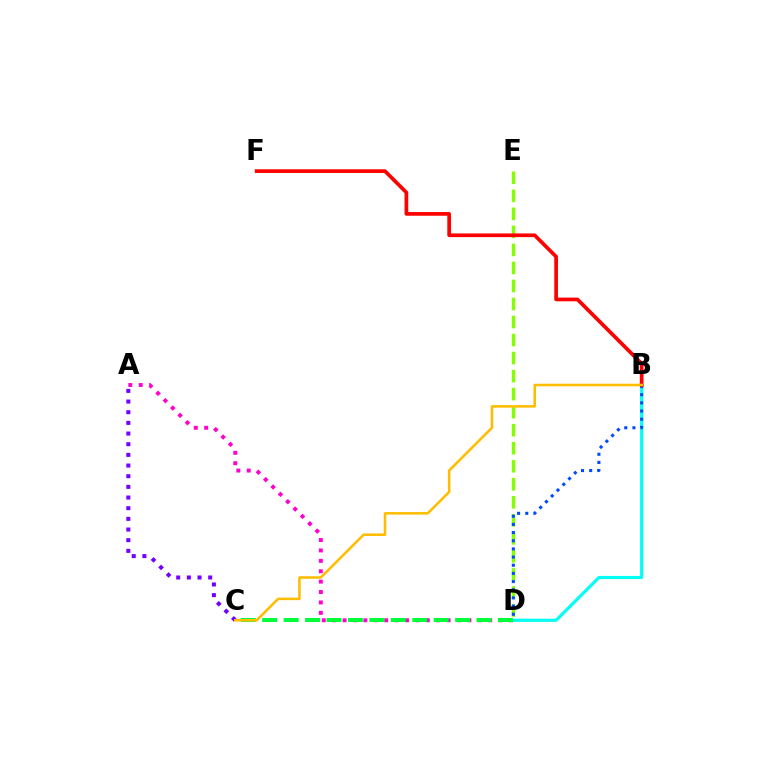{('D', 'E'): [{'color': '#84ff00', 'line_style': 'dashed', 'thickness': 2.45}], ('B', 'D'): [{'color': '#00fff6', 'line_style': 'solid', 'thickness': 2.27}, {'color': '#004bff', 'line_style': 'dotted', 'thickness': 2.22}], ('A', 'D'): [{'color': '#ff00cf', 'line_style': 'dotted', 'thickness': 2.83}], ('C', 'D'): [{'color': '#00ff39', 'line_style': 'dashed', 'thickness': 2.91}], ('B', 'F'): [{'color': '#ff0000', 'line_style': 'solid', 'thickness': 2.66}], ('A', 'C'): [{'color': '#7200ff', 'line_style': 'dotted', 'thickness': 2.9}], ('B', 'C'): [{'color': '#ffbd00', 'line_style': 'solid', 'thickness': 1.84}]}